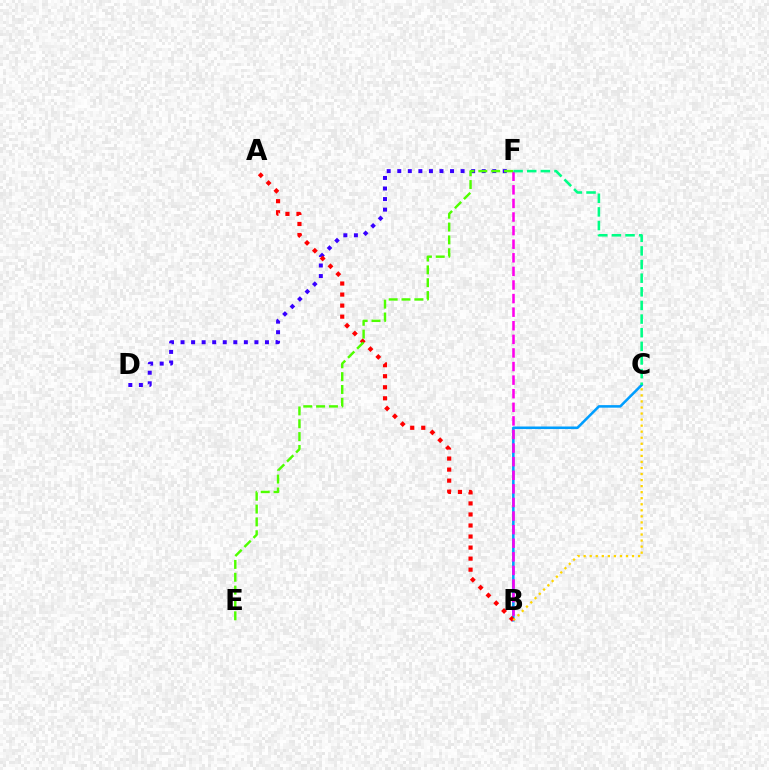{('D', 'F'): [{'color': '#3700ff', 'line_style': 'dotted', 'thickness': 2.87}], ('B', 'C'): [{'color': '#009eff', 'line_style': 'solid', 'thickness': 1.84}, {'color': '#ffd500', 'line_style': 'dotted', 'thickness': 1.64}], ('A', 'B'): [{'color': '#ff0000', 'line_style': 'dotted', 'thickness': 3.0}], ('B', 'F'): [{'color': '#ff00ed', 'line_style': 'dashed', 'thickness': 1.85}], ('C', 'F'): [{'color': '#00ff86', 'line_style': 'dashed', 'thickness': 1.85}], ('E', 'F'): [{'color': '#4fff00', 'line_style': 'dashed', 'thickness': 1.74}]}